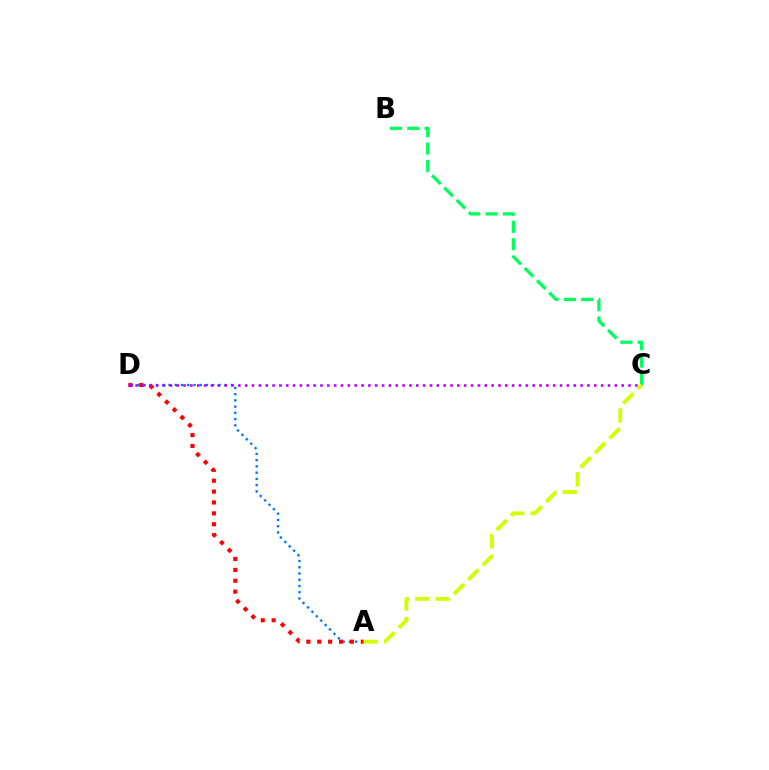{('A', 'D'): [{'color': '#0074ff', 'line_style': 'dotted', 'thickness': 1.7}, {'color': '#ff0000', 'line_style': 'dotted', 'thickness': 2.96}], ('C', 'D'): [{'color': '#b900ff', 'line_style': 'dotted', 'thickness': 1.86}], ('B', 'C'): [{'color': '#00ff5c', 'line_style': 'dashed', 'thickness': 2.36}], ('A', 'C'): [{'color': '#d1ff00', 'line_style': 'dashed', 'thickness': 2.78}]}